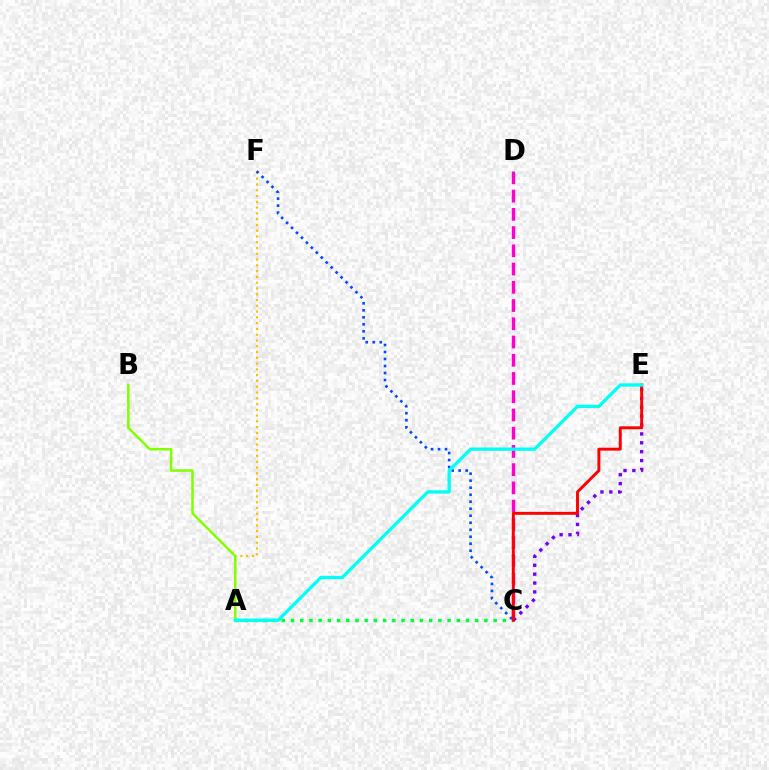{('A', 'F'): [{'color': '#ffbd00', 'line_style': 'dotted', 'thickness': 1.57}], ('C', 'D'): [{'color': '#ff00cf', 'line_style': 'dashed', 'thickness': 2.48}], ('C', 'F'): [{'color': '#004bff', 'line_style': 'dotted', 'thickness': 1.9}], ('A', 'C'): [{'color': '#00ff39', 'line_style': 'dotted', 'thickness': 2.5}], ('A', 'B'): [{'color': '#84ff00', 'line_style': 'solid', 'thickness': 1.81}], ('C', 'E'): [{'color': '#7200ff', 'line_style': 'dotted', 'thickness': 2.41}, {'color': '#ff0000', 'line_style': 'solid', 'thickness': 2.11}], ('A', 'E'): [{'color': '#00fff6', 'line_style': 'solid', 'thickness': 2.38}]}